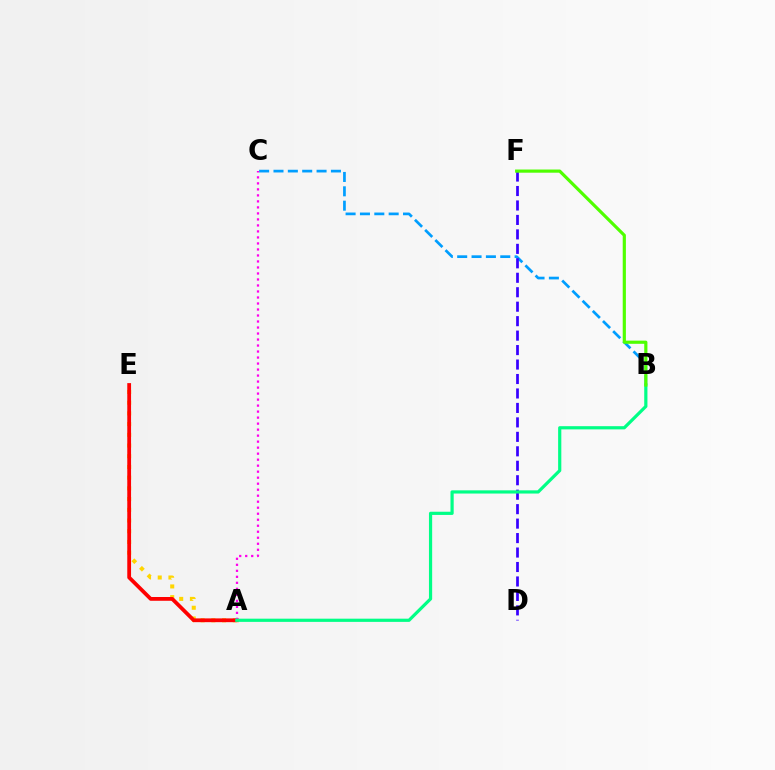{('B', 'C'): [{'color': '#009eff', 'line_style': 'dashed', 'thickness': 1.95}], ('A', 'E'): [{'color': '#ffd500', 'line_style': 'dotted', 'thickness': 2.91}, {'color': '#ff0000', 'line_style': 'solid', 'thickness': 2.72}], ('D', 'F'): [{'color': '#3700ff', 'line_style': 'dashed', 'thickness': 1.96}], ('A', 'C'): [{'color': '#ff00ed', 'line_style': 'dotted', 'thickness': 1.63}], ('A', 'B'): [{'color': '#00ff86', 'line_style': 'solid', 'thickness': 2.3}], ('B', 'F'): [{'color': '#4fff00', 'line_style': 'solid', 'thickness': 2.29}]}